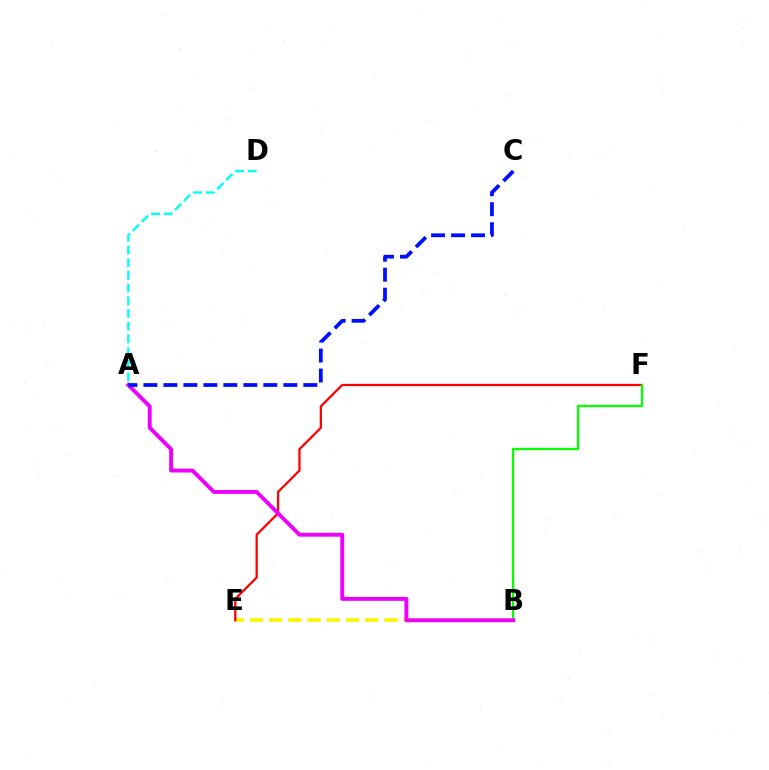{('B', 'E'): [{'color': '#fcf500', 'line_style': 'dashed', 'thickness': 2.61}], ('A', 'D'): [{'color': '#00fff6', 'line_style': 'dashed', 'thickness': 1.73}], ('E', 'F'): [{'color': '#ff0000', 'line_style': 'solid', 'thickness': 1.62}], ('B', 'F'): [{'color': '#08ff00', 'line_style': 'solid', 'thickness': 1.66}], ('A', 'B'): [{'color': '#ee00ff', 'line_style': 'solid', 'thickness': 2.81}], ('A', 'C'): [{'color': '#0010ff', 'line_style': 'dashed', 'thickness': 2.72}]}